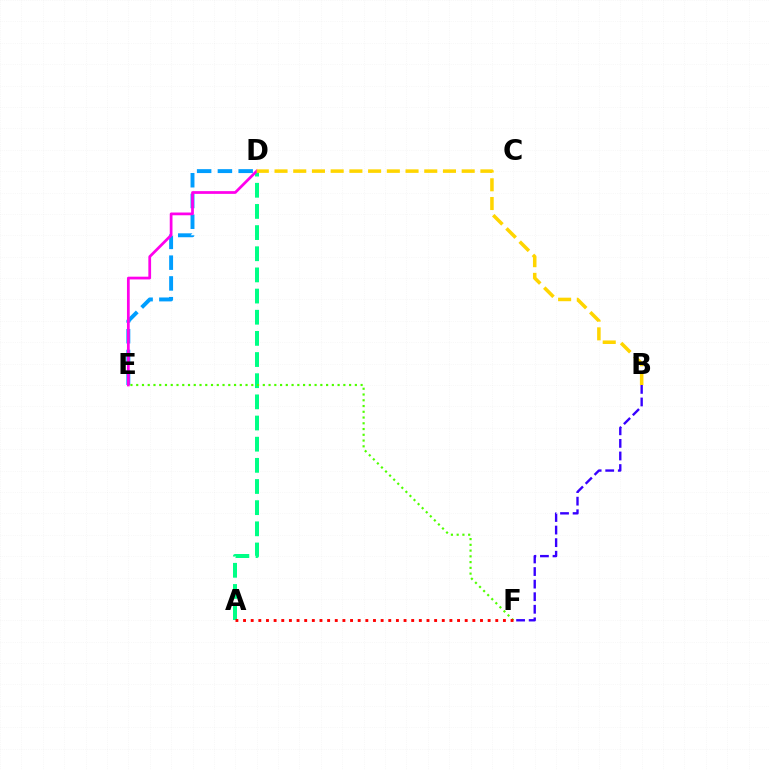{('A', 'D'): [{'color': '#00ff86', 'line_style': 'dashed', 'thickness': 2.87}], ('D', 'E'): [{'color': '#009eff', 'line_style': 'dashed', 'thickness': 2.82}, {'color': '#ff00ed', 'line_style': 'solid', 'thickness': 1.98}], ('B', 'D'): [{'color': '#ffd500', 'line_style': 'dashed', 'thickness': 2.54}], ('E', 'F'): [{'color': '#4fff00', 'line_style': 'dotted', 'thickness': 1.56}], ('A', 'F'): [{'color': '#ff0000', 'line_style': 'dotted', 'thickness': 2.08}], ('B', 'F'): [{'color': '#3700ff', 'line_style': 'dashed', 'thickness': 1.71}]}